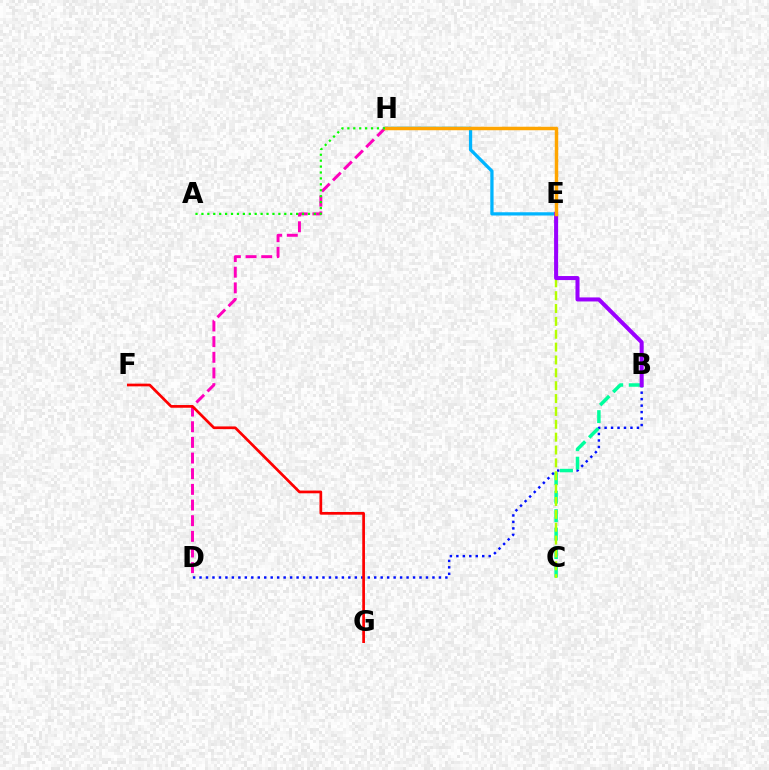{('B', 'D'): [{'color': '#0010ff', 'line_style': 'dotted', 'thickness': 1.76}], ('E', 'H'): [{'color': '#00b5ff', 'line_style': 'solid', 'thickness': 2.34}, {'color': '#ffa500', 'line_style': 'solid', 'thickness': 2.5}], ('B', 'C'): [{'color': '#00ff9d', 'line_style': 'dashed', 'thickness': 2.51}], ('D', 'H'): [{'color': '#ff00bd', 'line_style': 'dashed', 'thickness': 2.13}], ('C', 'E'): [{'color': '#b3ff00', 'line_style': 'dashed', 'thickness': 1.75}], ('B', 'E'): [{'color': '#9b00ff', 'line_style': 'solid', 'thickness': 2.9}], ('A', 'H'): [{'color': '#08ff00', 'line_style': 'dotted', 'thickness': 1.61}], ('F', 'G'): [{'color': '#ff0000', 'line_style': 'solid', 'thickness': 1.95}]}